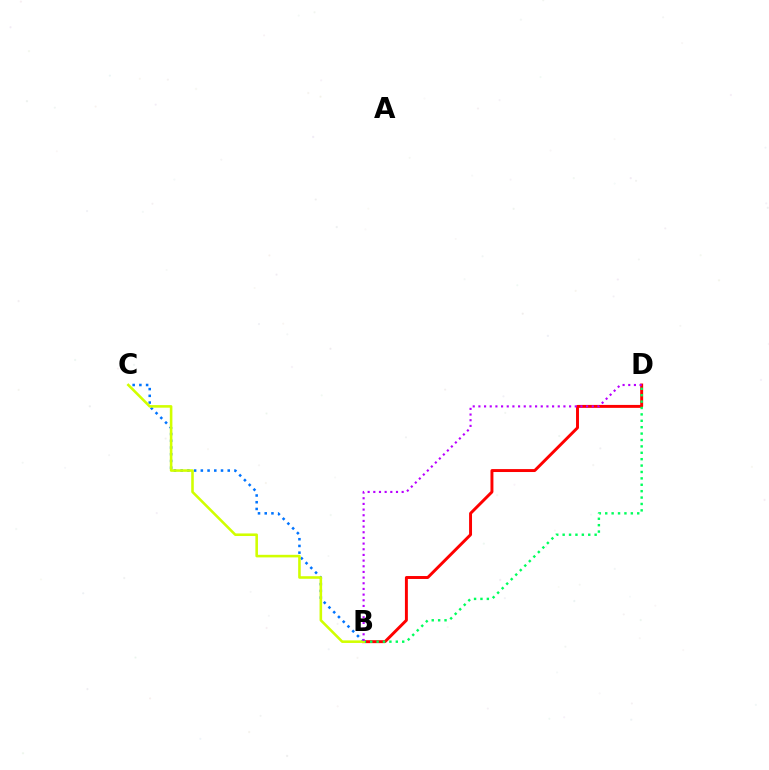{('B', 'D'): [{'color': '#ff0000', 'line_style': 'solid', 'thickness': 2.12}, {'color': '#00ff5c', 'line_style': 'dotted', 'thickness': 1.74}, {'color': '#b900ff', 'line_style': 'dotted', 'thickness': 1.54}], ('B', 'C'): [{'color': '#0074ff', 'line_style': 'dotted', 'thickness': 1.83}, {'color': '#d1ff00', 'line_style': 'solid', 'thickness': 1.86}]}